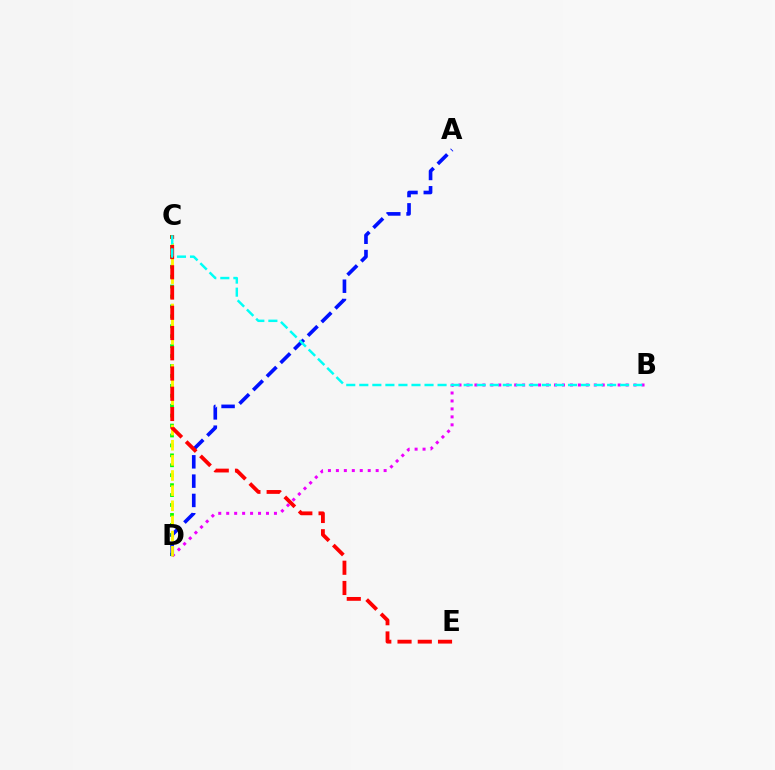{('C', 'D'): [{'color': '#08ff00', 'line_style': 'dotted', 'thickness': 2.7}, {'color': '#fcf500', 'line_style': 'dashed', 'thickness': 2.06}], ('B', 'D'): [{'color': '#ee00ff', 'line_style': 'dotted', 'thickness': 2.16}], ('A', 'D'): [{'color': '#0010ff', 'line_style': 'dashed', 'thickness': 2.62}], ('C', 'E'): [{'color': '#ff0000', 'line_style': 'dashed', 'thickness': 2.75}], ('B', 'C'): [{'color': '#00fff6', 'line_style': 'dashed', 'thickness': 1.77}]}